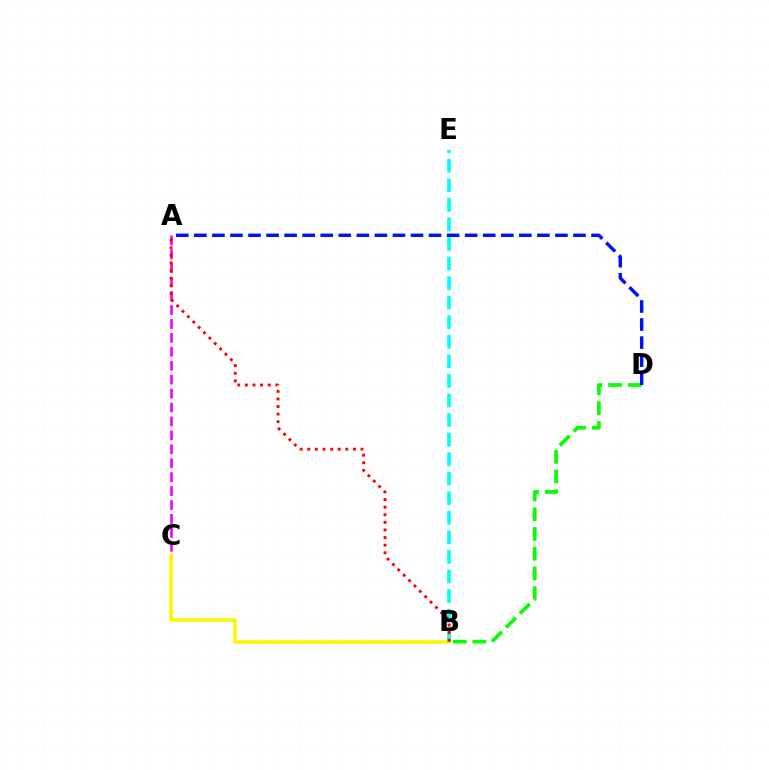{('B', 'D'): [{'color': '#08ff00', 'line_style': 'dashed', 'thickness': 2.68}], ('A', 'D'): [{'color': '#0010ff', 'line_style': 'dashed', 'thickness': 2.45}], ('A', 'C'): [{'color': '#ee00ff', 'line_style': 'dashed', 'thickness': 1.89}], ('B', 'C'): [{'color': '#fcf500', 'line_style': 'solid', 'thickness': 2.57}], ('B', 'E'): [{'color': '#00fff6', 'line_style': 'dashed', 'thickness': 2.66}], ('A', 'B'): [{'color': '#ff0000', 'line_style': 'dotted', 'thickness': 2.07}]}